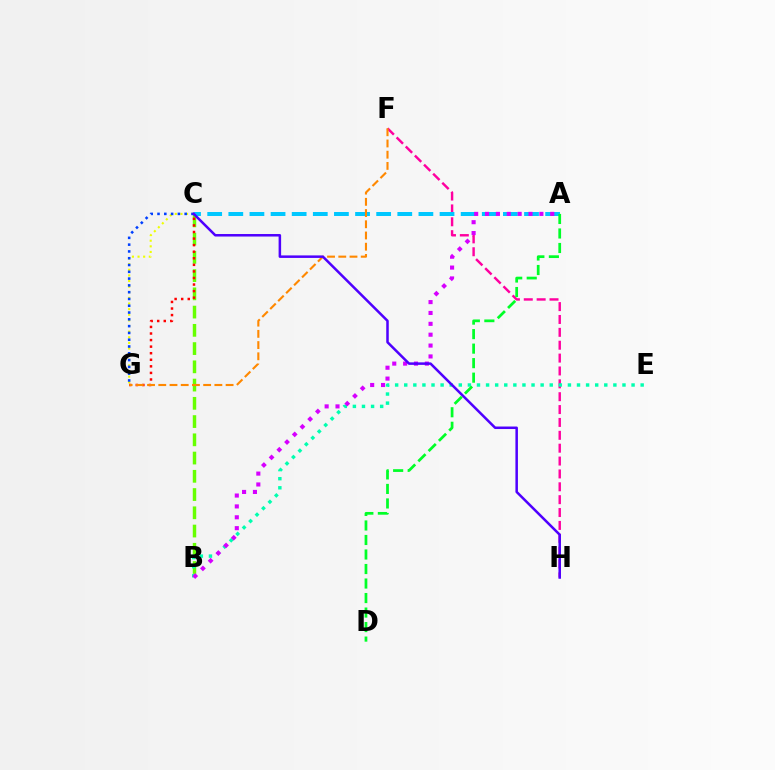{('B', 'C'): [{'color': '#66ff00', 'line_style': 'dashed', 'thickness': 2.48}], ('F', 'H'): [{'color': '#ff00a0', 'line_style': 'dashed', 'thickness': 1.75}], ('B', 'E'): [{'color': '#00ffaf', 'line_style': 'dotted', 'thickness': 2.47}], ('C', 'G'): [{'color': '#eeff00', 'line_style': 'dotted', 'thickness': 1.53}, {'color': '#003fff', 'line_style': 'dotted', 'thickness': 1.84}, {'color': '#ff0000', 'line_style': 'dotted', 'thickness': 1.78}], ('A', 'C'): [{'color': '#00c7ff', 'line_style': 'dashed', 'thickness': 2.87}], ('A', 'B'): [{'color': '#d600ff', 'line_style': 'dotted', 'thickness': 2.95}], ('F', 'G'): [{'color': '#ff8800', 'line_style': 'dashed', 'thickness': 1.52}], ('C', 'H'): [{'color': '#4f00ff', 'line_style': 'solid', 'thickness': 1.81}], ('A', 'D'): [{'color': '#00ff27', 'line_style': 'dashed', 'thickness': 1.97}]}